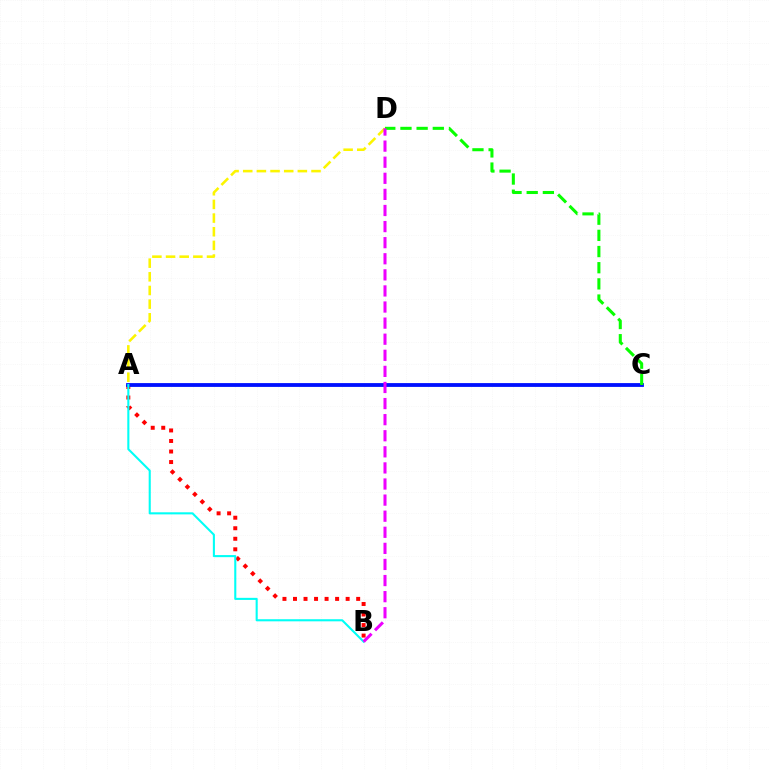{('A', 'B'): [{'color': '#ff0000', 'line_style': 'dotted', 'thickness': 2.86}, {'color': '#00fff6', 'line_style': 'solid', 'thickness': 1.51}], ('A', 'D'): [{'color': '#fcf500', 'line_style': 'dashed', 'thickness': 1.86}], ('A', 'C'): [{'color': '#0010ff', 'line_style': 'solid', 'thickness': 2.75}], ('C', 'D'): [{'color': '#08ff00', 'line_style': 'dashed', 'thickness': 2.2}], ('B', 'D'): [{'color': '#ee00ff', 'line_style': 'dashed', 'thickness': 2.19}]}